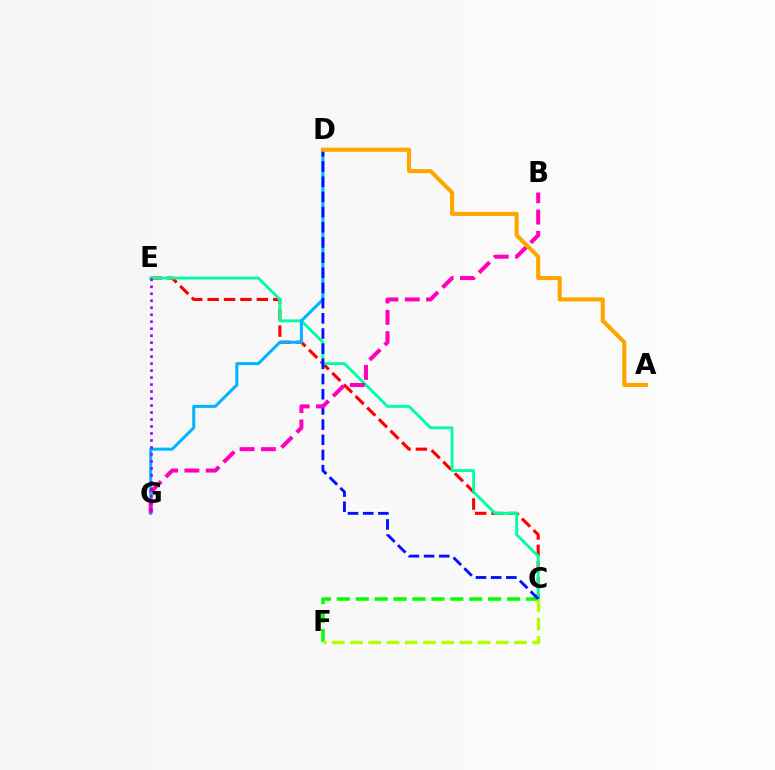{('C', 'E'): [{'color': '#ff0000', 'line_style': 'dashed', 'thickness': 2.23}, {'color': '#00ff9d', 'line_style': 'solid', 'thickness': 2.08}], ('C', 'F'): [{'color': '#08ff00', 'line_style': 'dashed', 'thickness': 2.57}, {'color': '#b3ff00', 'line_style': 'dashed', 'thickness': 2.47}], ('D', 'G'): [{'color': '#00b5ff', 'line_style': 'solid', 'thickness': 2.17}], ('C', 'D'): [{'color': '#0010ff', 'line_style': 'dashed', 'thickness': 2.06}], ('B', 'G'): [{'color': '#ff00bd', 'line_style': 'dashed', 'thickness': 2.9}], ('E', 'G'): [{'color': '#9b00ff', 'line_style': 'dotted', 'thickness': 1.9}], ('A', 'D'): [{'color': '#ffa500', 'line_style': 'solid', 'thickness': 2.96}]}